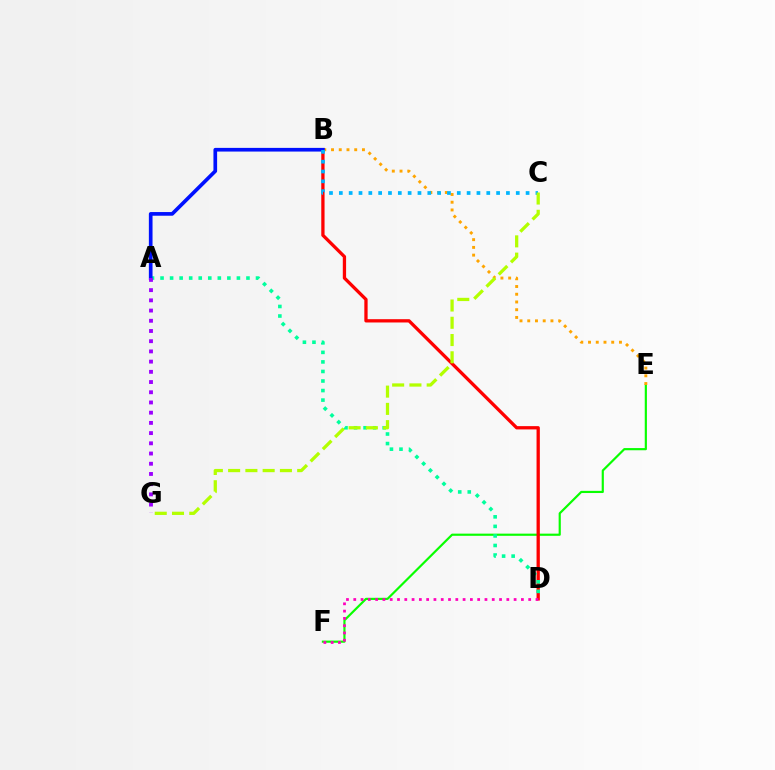{('E', 'F'): [{'color': '#08ff00', 'line_style': 'solid', 'thickness': 1.56}], ('B', 'D'): [{'color': '#ff0000', 'line_style': 'solid', 'thickness': 2.37}], ('D', 'F'): [{'color': '#ff00bd', 'line_style': 'dotted', 'thickness': 1.98}], ('A', 'D'): [{'color': '#00ff9d', 'line_style': 'dotted', 'thickness': 2.59}], ('B', 'E'): [{'color': '#ffa500', 'line_style': 'dotted', 'thickness': 2.1}], ('A', 'B'): [{'color': '#0010ff', 'line_style': 'solid', 'thickness': 2.65}], ('B', 'C'): [{'color': '#00b5ff', 'line_style': 'dotted', 'thickness': 2.67}], ('C', 'G'): [{'color': '#b3ff00', 'line_style': 'dashed', 'thickness': 2.35}], ('A', 'G'): [{'color': '#9b00ff', 'line_style': 'dotted', 'thickness': 2.77}]}